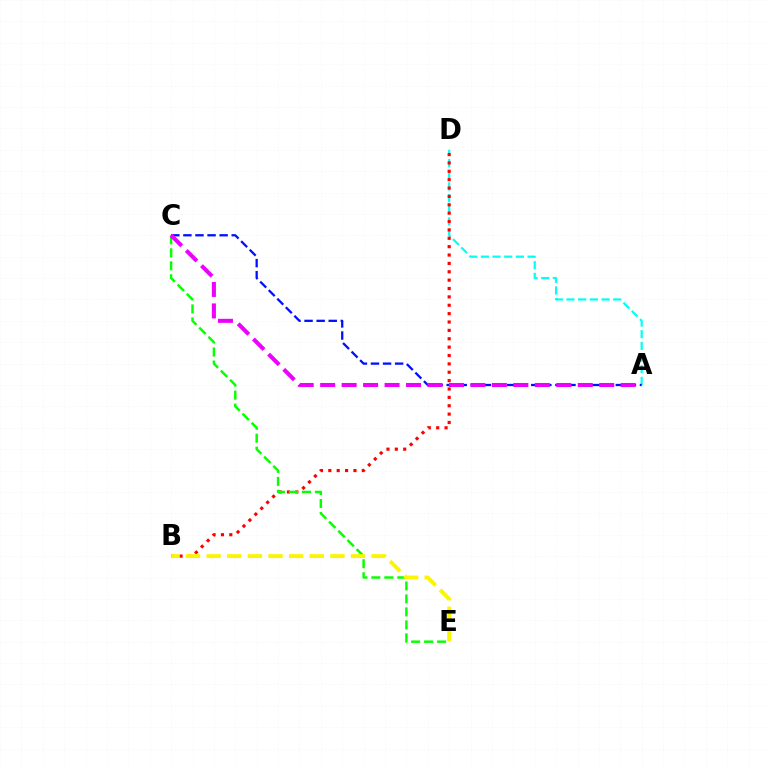{('A', 'D'): [{'color': '#00fff6', 'line_style': 'dashed', 'thickness': 1.59}], ('B', 'D'): [{'color': '#ff0000', 'line_style': 'dotted', 'thickness': 2.27}], ('A', 'C'): [{'color': '#0010ff', 'line_style': 'dashed', 'thickness': 1.64}, {'color': '#ee00ff', 'line_style': 'dashed', 'thickness': 2.92}], ('C', 'E'): [{'color': '#08ff00', 'line_style': 'dashed', 'thickness': 1.76}], ('B', 'E'): [{'color': '#fcf500', 'line_style': 'dashed', 'thickness': 2.8}]}